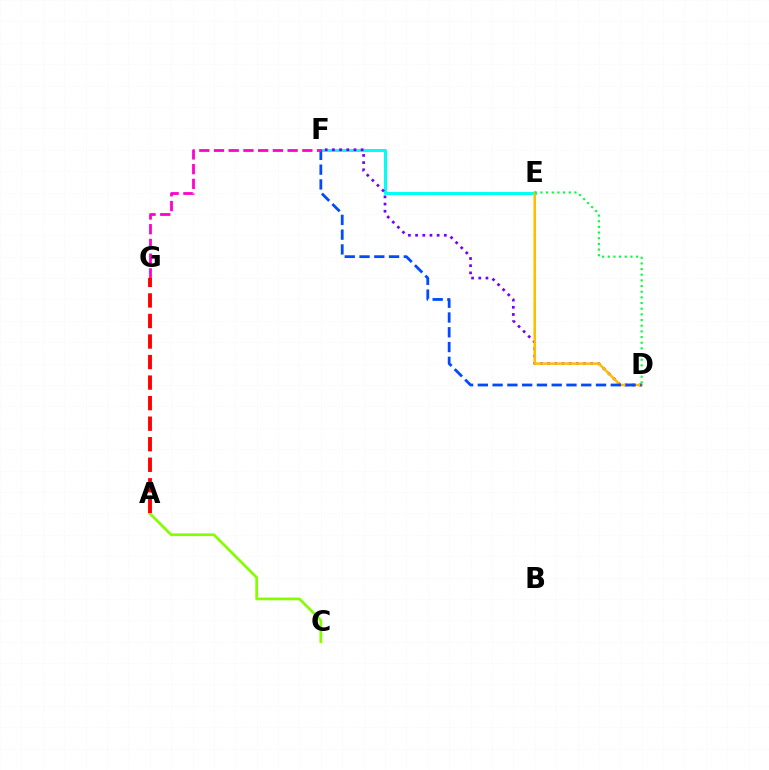{('E', 'F'): [{'color': '#00fff6', 'line_style': 'solid', 'thickness': 2.18}], ('D', 'F'): [{'color': '#7200ff', 'line_style': 'dotted', 'thickness': 1.95}, {'color': '#004bff', 'line_style': 'dashed', 'thickness': 2.01}], ('D', 'E'): [{'color': '#ffbd00', 'line_style': 'solid', 'thickness': 1.82}, {'color': '#00ff39', 'line_style': 'dotted', 'thickness': 1.54}], ('F', 'G'): [{'color': '#ff00cf', 'line_style': 'dashed', 'thickness': 2.0}], ('A', 'C'): [{'color': '#84ff00', 'line_style': 'solid', 'thickness': 1.97}], ('A', 'G'): [{'color': '#ff0000', 'line_style': 'dashed', 'thickness': 2.79}]}